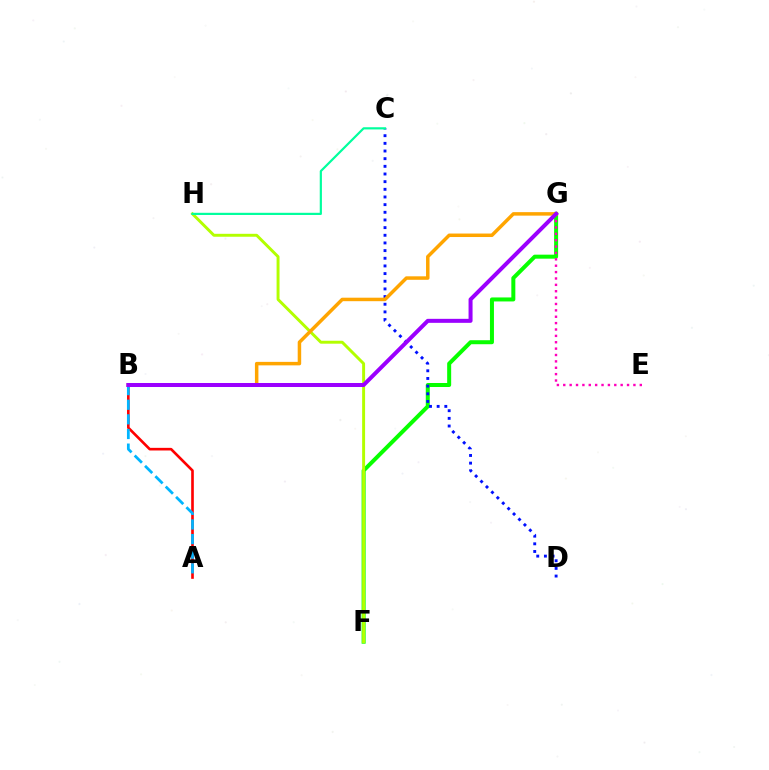{('F', 'G'): [{'color': '#08ff00', 'line_style': 'solid', 'thickness': 2.88}], ('E', 'G'): [{'color': '#ff00bd', 'line_style': 'dotted', 'thickness': 1.73}], ('A', 'B'): [{'color': '#ff0000', 'line_style': 'solid', 'thickness': 1.9}, {'color': '#00b5ff', 'line_style': 'dashed', 'thickness': 1.99}], ('F', 'H'): [{'color': '#b3ff00', 'line_style': 'solid', 'thickness': 2.12}], ('C', 'D'): [{'color': '#0010ff', 'line_style': 'dotted', 'thickness': 2.08}], ('B', 'G'): [{'color': '#ffa500', 'line_style': 'solid', 'thickness': 2.51}, {'color': '#9b00ff', 'line_style': 'solid', 'thickness': 2.88}], ('C', 'H'): [{'color': '#00ff9d', 'line_style': 'solid', 'thickness': 1.57}]}